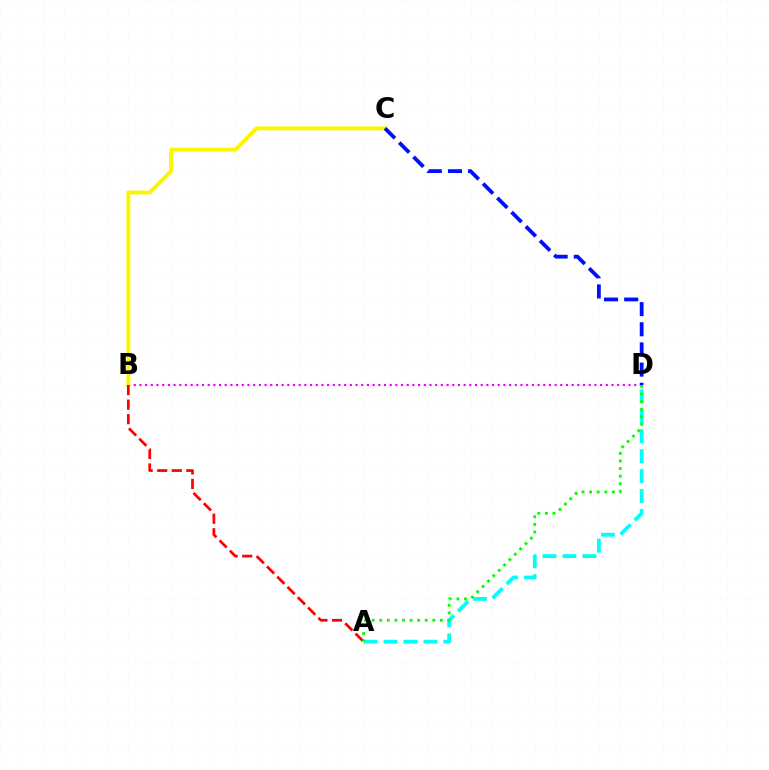{('B', 'D'): [{'color': '#ee00ff', 'line_style': 'dotted', 'thickness': 1.55}], ('A', 'D'): [{'color': '#00fff6', 'line_style': 'dashed', 'thickness': 2.71}, {'color': '#08ff00', 'line_style': 'dotted', 'thickness': 2.06}], ('B', 'C'): [{'color': '#fcf500', 'line_style': 'solid', 'thickness': 2.8}], ('A', 'B'): [{'color': '#ff0000', 'line_style': 'dashed', 'thickness': 1.98}], ('C', 'D'): [{'color': '#0010ff', 'line_style': 'dashed', 'thickness': 2.74}]}